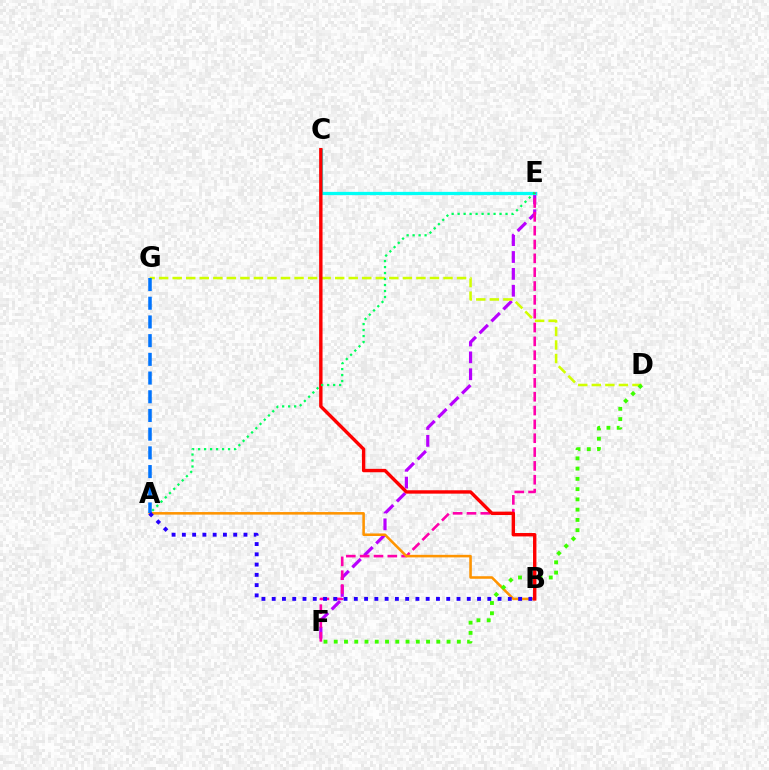{('E', 'F'): [{'color': '#b900ff', 'line_style': 'dashed', 'thickness': 2.29}, {'color': '#ff00ac', 'line_style': 'dashed', 'thickness': 1.88}], ('C', 'E'): [{'color': '#00fff6', 'line_style': 'solid', 'thickness': 2.34}], ('A', 'B'): [{'color': '#ff9400', 'line_style': 'solid', 'thickness': 1.84}, {'color': '#2500ff', 'line_style': 'dotted', 'thickness': 2.79}], ('D', 'G'): [{'color': '#d1ff00', 'line_style': 'dashed', 'thickness': 1.84}], ('B', 'C'): [{'color': '#ff0000', 'line_style': 'solid', 'thickness': 2.45}], ('D', 'F'): [{'color': '#3dff00', 'line_style': 'dotted', 'thickness': 2.79}], ('A', 'E'): [{'color': '#00ff5c', 'line_style': 'dotted', 'thickness': 1.63}], ('A', 'G'): [{'color': '#0074ff', 'line_style': 'dashed', 'thickness': 2.54}]}